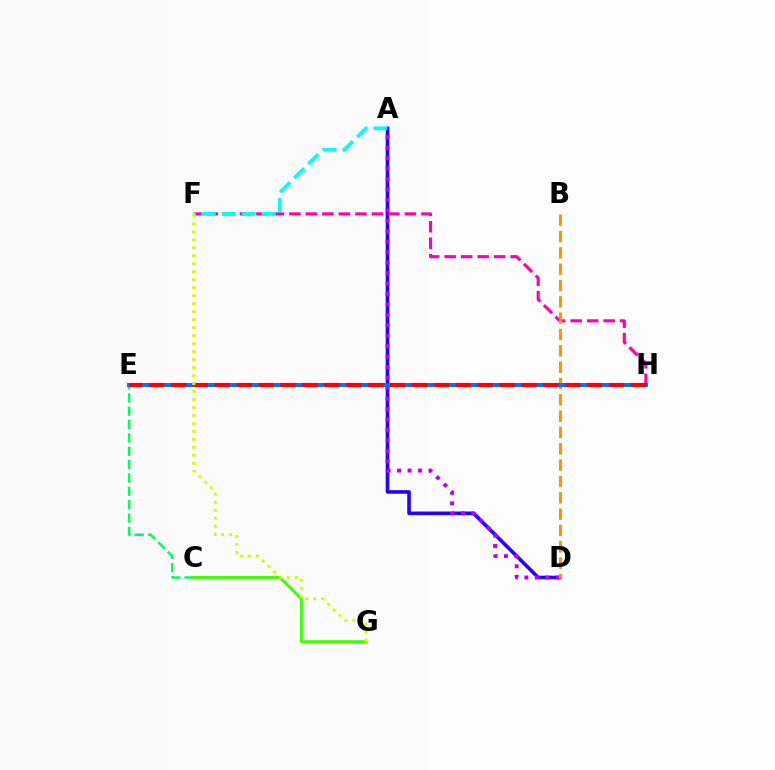{('C', 'E'): [{'color': '#00ff5c', 'line_style': 'dashed', 'thickness': 1.81}], ('A', 'D'): [{'color': '#2500ff', 'line_style': 'solid', 'thickness': 2.6}, {'color': '#b900ff', 'line_style': 'dotted', 'thickness': 2.84}], ('F', 'H'): [{'color': '#ff00ac', 'line_style': 'dashed', 'thickness': 2.24}], ('A', 'F'): [{'color': '#00fff6', 'line_style': 'dashed', 'thickness': 2.71}], ('B', 'D'): [{'color': '#ff9400', 'line_style': 'dashed', 'thickness': 2.22}], ('E', 'H'): [{'color': '#0074ff', 'line_style': 'solid', 'thickness': 2.9}, {'color': '#ff0000', 'line_style': 'dashed', 'thickness': 2.97}], ('C', 'G'): [{'color': '#3dff00', 'line_style': 'solid', 'thickness': 2.09}], ('F', 'G'): [{'color': '#d1ff00', 'line_style': 'dotted', 'thickness': 2.17}]}